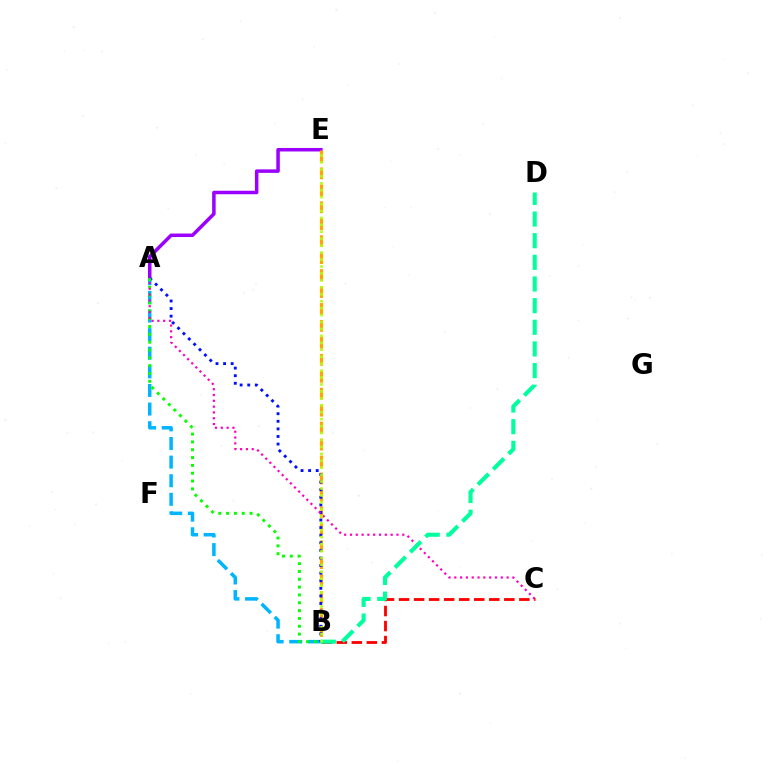{('A', 'E'): [{'color': '#9b00ff', 'line_style': 'solid', 'thickness': 2.52}], ('B', 'E'): [{'color': '#ffa500', 'line_style': 'dashed', 'thickness': 2.3}, {'color': '#b3ff00', 'line_style': 'dotted', 'thickness': 1.89}], ('A', 'B'): [{'color': '#00b5ff', 'line_style': 'dashed', 'thickness': 2.53}, {'color': '#0010ff', 'line_style': 'dotted', 'thickness': 2.06}, {'color': '#08ff00', 'line_style': 'dotted', 'thickness': 2.13}], ('A', 'C'): [{'color': '#ff00bd', 'line_style': 'dotted', 'thickness': 1.58}], ('B', 'C'): [{'color': '#ff0000', 'line_style': 'dashed', 'thickness': 2.04}], ('B', 'D'): [{'color': '#00ff9d', 'line_style': 'dashed', 'thickness': 2.94}]}